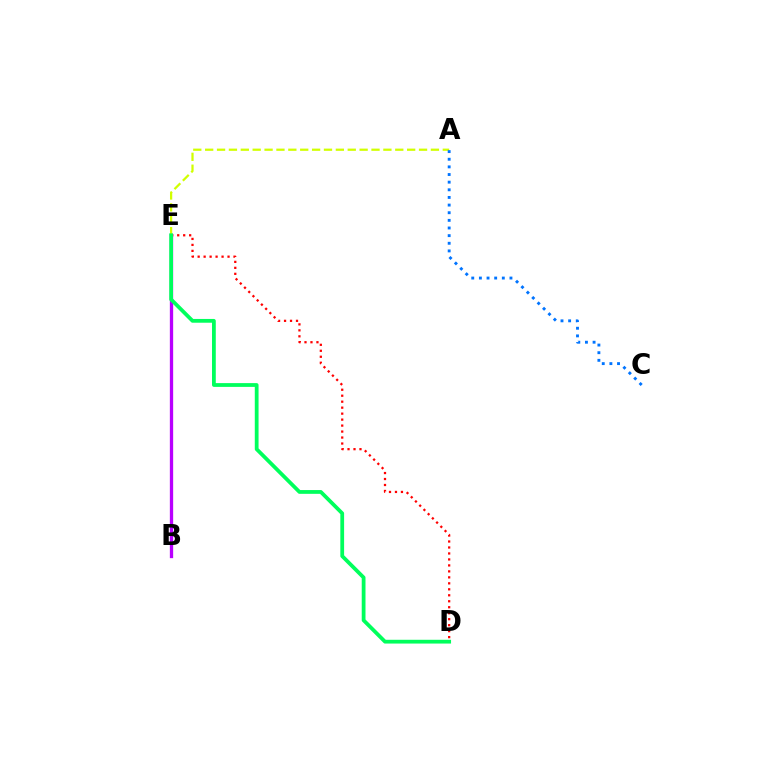{('D', 'E'): [{'color': '#ff0000', 'line_style': 'dotted', 'thickness': 1.62}, {'color': '#00ff5c', 'line_style': 'solid', 'thickness': 2.72}], ('B', 'E'): [{'color': '#b900ff', 'line_style': 'solid', 'thickness': 2.38}], ('A', 'E'): [{'color': '#d1ff00', 'line_style': 'dashed', 'thickness': 1.61}], ('A', 'C'): [{'color': '#0074ff', 'line_style': 'dotted', 'thickness': 2.08}]}